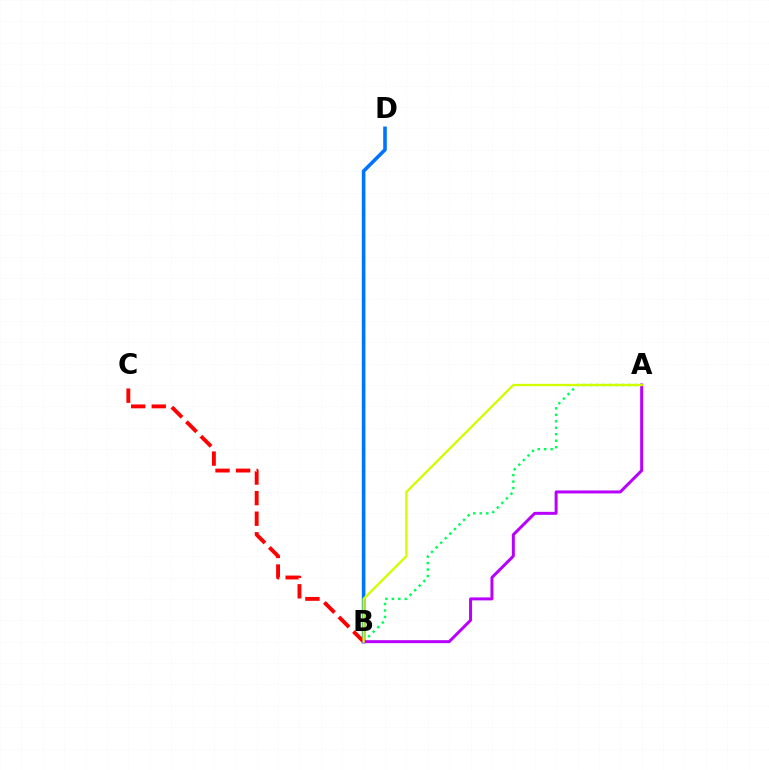{('A', 'B'): [{'color': '#00ff5c', 'line_style': 'dotted', 'thickness': 1.76}, {'color': '#b900ff', 'line_style': 'solid', 'thickness': 2.15}, {'color': '#d1ff00', 'line_style': 'solid', 'thickness': 1.68}], ('B', 'D'): [{'color': '#0074ff', 'line_style': 'solid', 'thickness': 2.58}], ('B', 'C'): [{'color': '#ff0000', 'line_style': 'dashed', 'thickness': 2.79}]}